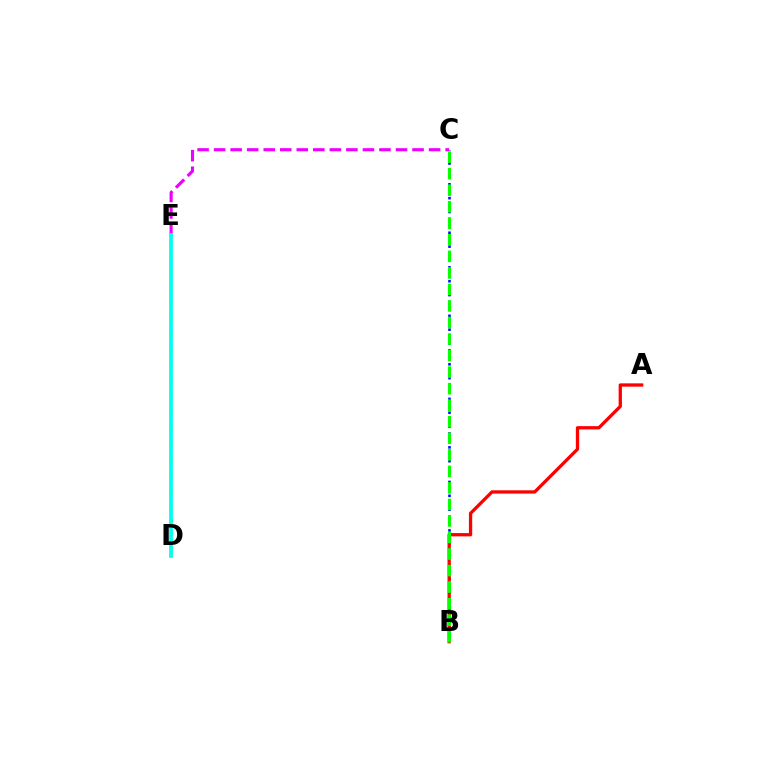{('D', 'E'): [{'color': '#fcf500', 'line_style': 'dashed', 'thickness': 2.12}, {'color': '#00fff6', 'line_style': 'solid', 'thickness': 2.72}], ('B', 'C'): [{'color': '#0010ff', 'line_style': 'dotted', 'thickness': 1.88}, {'color': '#08ff00', 'line_style': 'dashed', 'thickness': 2.25}], ('C', 'E'): [{'color': '#ee00ff', 'line_style': 'dashed', 'thickness': 2.25}], ('A', 'B'): [{'color': '#ff0000', 'line_style': 'solid', 'thickness': 2.37}]}